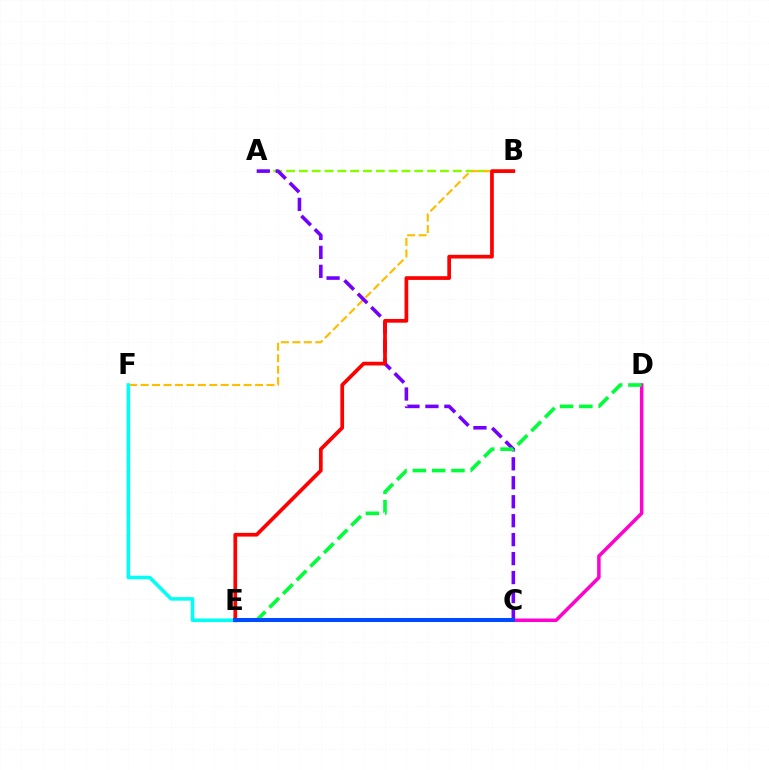{('A', 'B'): [{'color': '#84ff00', 'line_style': 'dashed', 'thickness': 1.74}], ('B', 'F'): [{'color': '#ffbd00', 'line_style': 'dashed', 'thickness': 1.55}], ('E', 'F'): [{'color': '#00fff6', 'line_style': 'solid', 'thickness': 2.55}], ('A', 'C'): [{'color': '#7200ff', 'line_style': 'dashed', 'thickness': 2.58}], ('C', 'D'): [{'color': '#ff00cf', 'line_style': 'solid', 'thickness': 2.52}], ('D', 'E'): [{'color': '#00ff39', 'line_style': 'dashed', 'thickness': 2.62}], ('B', 'E'): [{'color': '#ff0000', 'line_style': 'solid', 'thickness': 2.67}], ('C', 'E'): [{'color': '#004bff', 'line_style': 'solid', 'thickness': 2.9}]}